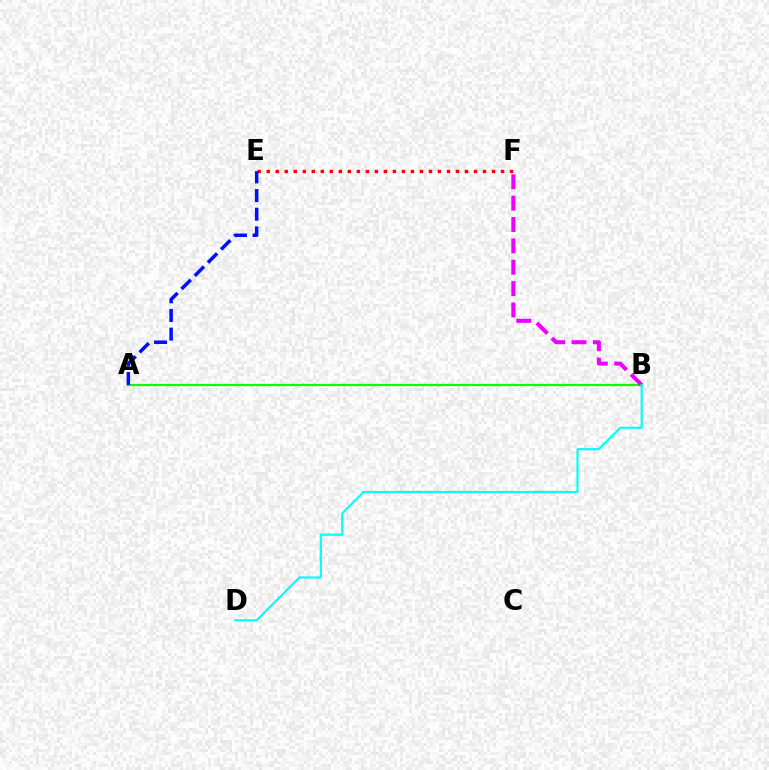{('A', 'B'): [{'color': '#fcf500', 'line_style': 'dashed', 'thickness': 1.55}, {'color': '#08ff00', 'line_style': 'solid', 'thickness': 1.58}], ('E', 'F'): [{'color': '#ff0000', 'line_style': 'dotted', 'thickness': 2.45}], ('B', 'F'): [{'color': '#ee00ff', 'line_style': 'dashed', 'thickness': 2.9}], ('B', 'D'): [{'color': '#00fff6', 'line_style': 'solid', 'thickness': 1.54}], ('A', 'E'): [{'color': '#0010ff', 'line_style': 'dashed', 'thickness': 2.53}]}